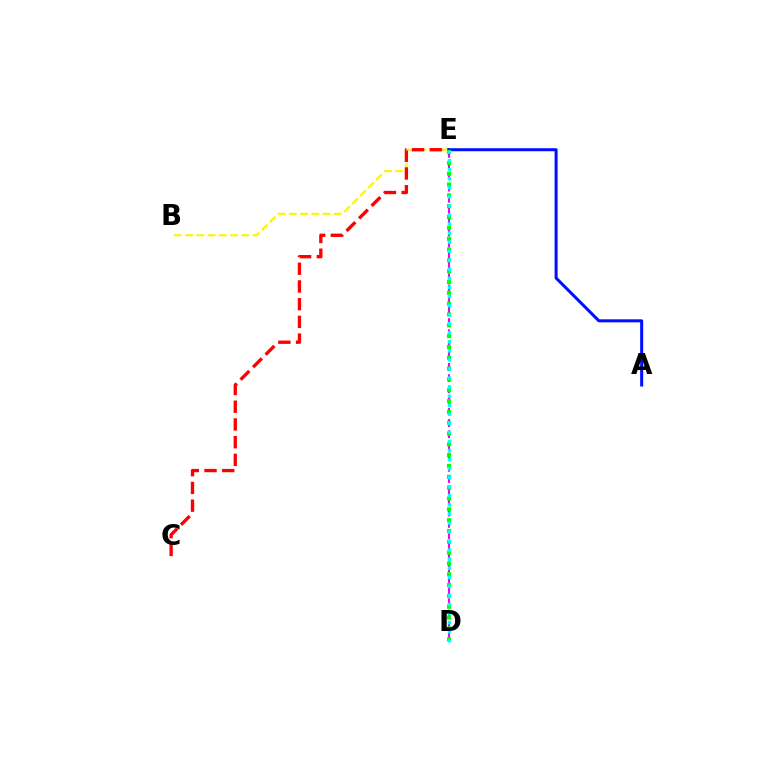{('B', 'E'): [{'color': '#fcf500', 'line_style': 'dashed', 'thickness': 1.53}], ('C', 'E'): [{'color': '#ff0000', 'line_style': 'dashed', 'thickness': 2.41}], ('A', 'E'): [{'color': '#0010ff', 'line_style': 'solid', 'thickness': 2.18}], ('D', 'E'): [{'color': '#ee00ff', 'line_style': 'dashed', 'thickness': 1.52}, {'color': '#08ff00', 'line_style': 'dotted', 'thickness': 2.94}, {'color': '#00fff6', 'line_style': 'dotted', 'thickness': 2.46}]}